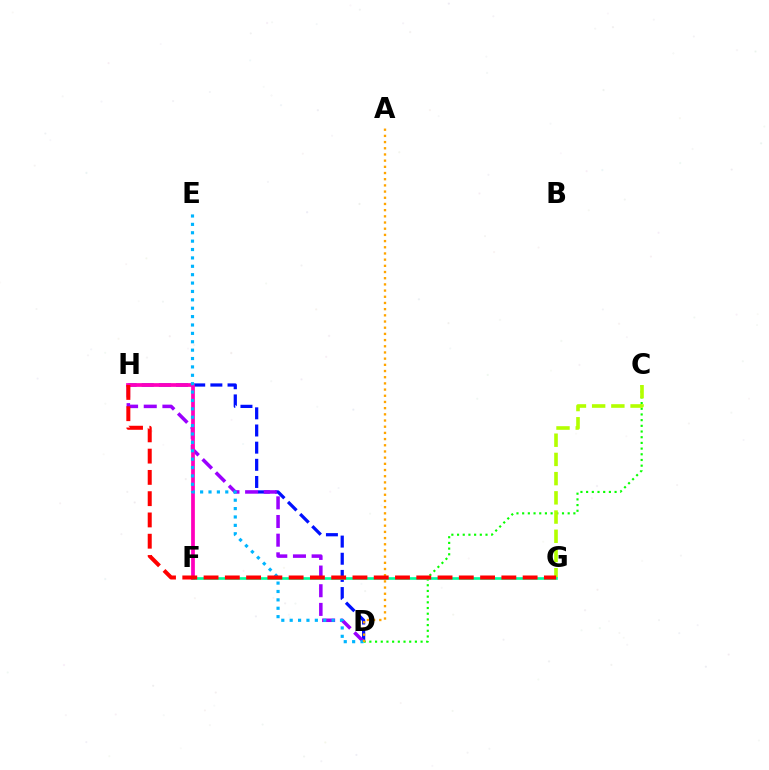{('C', 'D'): [{'color': '#08ff00', 'line_style': 'dotted', 'thickness': 1.55}], ('C', 'G'): [{'color': '#b3ff00', 'line_style': 'dashed', 'thickness': 2.61}], ('D', 'H'): [{'color': '#0010ff', 'line_style': 'dashed', 'thickness': 2.33}, {'color': '#9b00ff', 'line_style': 'dashed', 'thickness': 2.54}], ('F', 'H'): [{'color': '#ff00bd', 'line_style': 'solid', 'thickness': 2.69}], ('F', 'G'): [{'color': '#00ff9d', 'line_style': 'solid', 'thickness': 1.91}], ('D', 'E'): [{'color': '#00b5ff', 'line_style': 'dotted', 'thickness': 2.28}], ('A', 'D'): [{'color': '#ffa500', 'line_style': 'dotted', 'thickness': 1.68}], ('G', 'H'): [{'color': '#ff0000', 'line_style': 'dashed', 'thickness': 2.89}]}